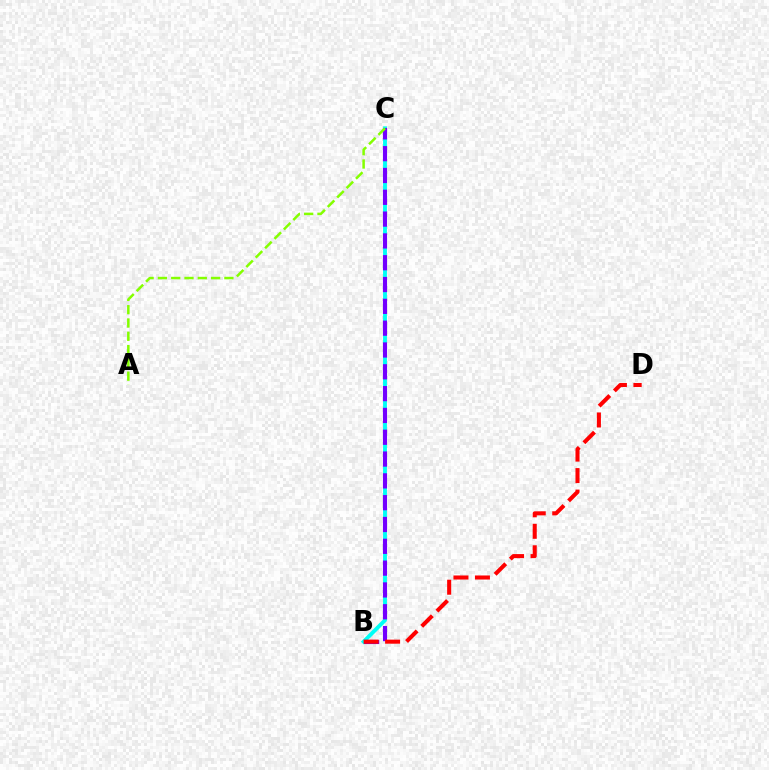{('B', 'C'): [{'color': '#00fff6', 'line_style': 'solid', 'thickness': 2.79}, {'color': '#7200ff', 'line_style': 'dashed', 'thickness': 2.96}], ('A', 'C'): [{'color': '#84ff00', 'line_style': 'dashed', 'thickness': 1.81}], ('B', 'D'): [{'color': '#ff0000', 'line_style': 'dashed', 'thickness': 2.92}]}